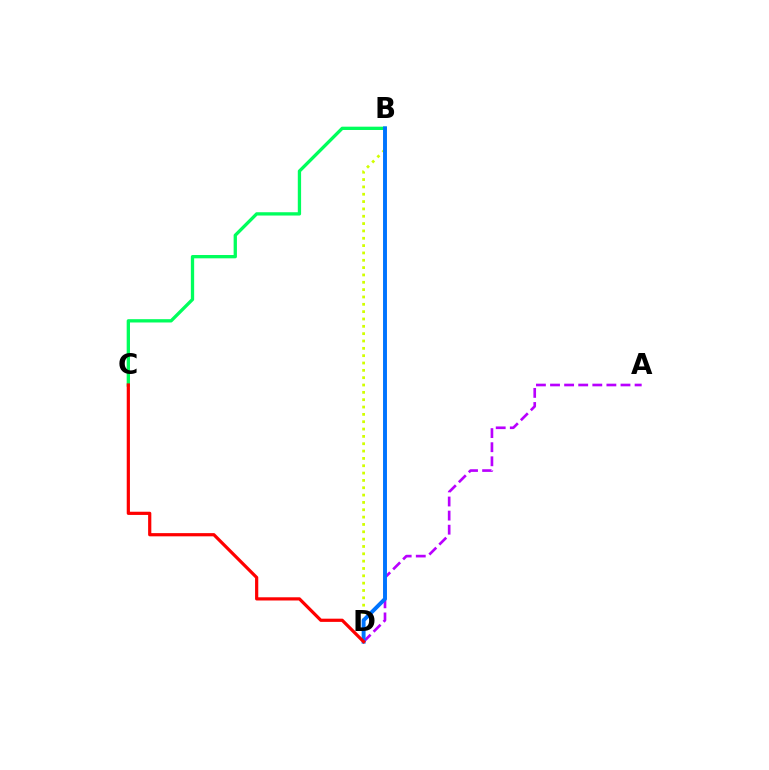{('B', 'D'): [{'color': '#d1ff00', 'line_style': 'dotted', 'thickness': 1.99}, {'color': '#0074ff', 'line_style': 'solid', 'thickness': 2.82}], ('B', 'C'): [{'color': '#00ff5c', 'line_style': 'solid', 'thickness': 2.38}], ('A', 'D'): [{'color': '#b900ff', 'line_style': 'dashed', 'thickness': 1.91}], ('C', 'D'): [{'color': '#ff0000', 'line_style': 'solid', 'thickness': 2.31}]}